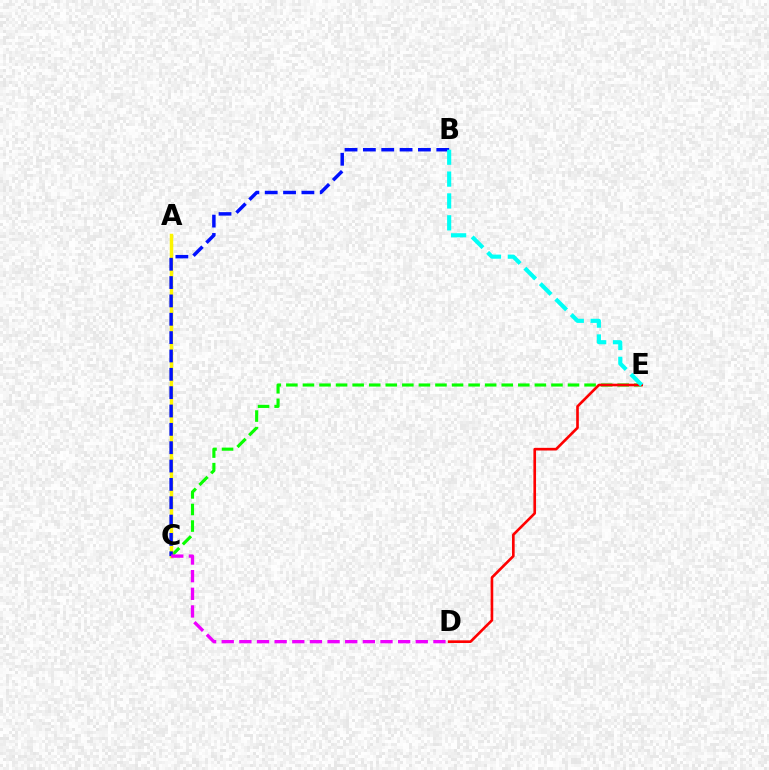{('C', 'E'): [{'color': '#08ff00', 'line_style': 'dashed', 'thickness': 2.25}], ('A', 'C'): [{'color': '#fcf500', 'line_style': 'solid', 'thickness': 2.49}], ('D', 'E'): [{'color': '#ff0000', 'line_style': 'solid', 'thickness': 1.9}], ('B', 'C'): [{'color': '#0010ff', 'line_style': 'dashed', 'thickness': 2.49}], ('C', 'D'): [{'color': '#ee00ff', 'line_style': 'dashed', 'thickness': 2.4}], ('B', 'E'): [{'color': '#00fff6', 'line_style': 'dashed', 'thickness': 2.97}]}